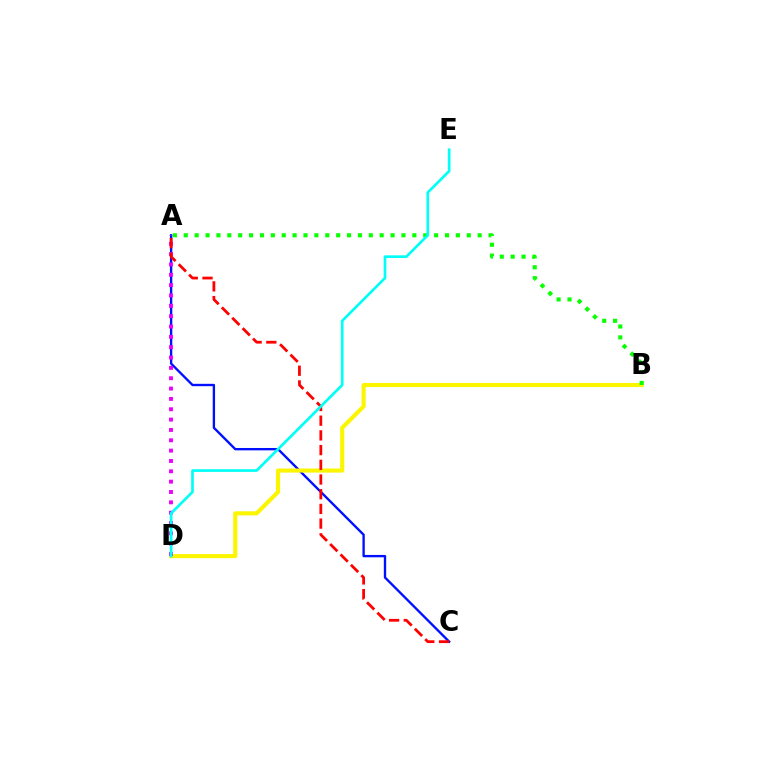{('A', 'C'): [{'color': '#0010ff', 'line_style': 'solid', 'thickness': 1.69}, {'color': '#ff0000', 'line_style': 'dashed', 'thickness': 2.0}], ('B', 'D'): [{'color': '#fcf500', 'line_style': 'solid', 'thickness': 2.95}], ('A', 'B'): [{'color': '#08ff00', 'line_style': 'dotted', 'thickness': 2.96}], ('A', 'D'): [{'color': '#ee00ff', 'line_style': 'dotted', 'thickness': 2.81}], ('D', 'E'): [{'color': '#00fff6', 'line_style': 'solid', 'thickness': 1.92}]}